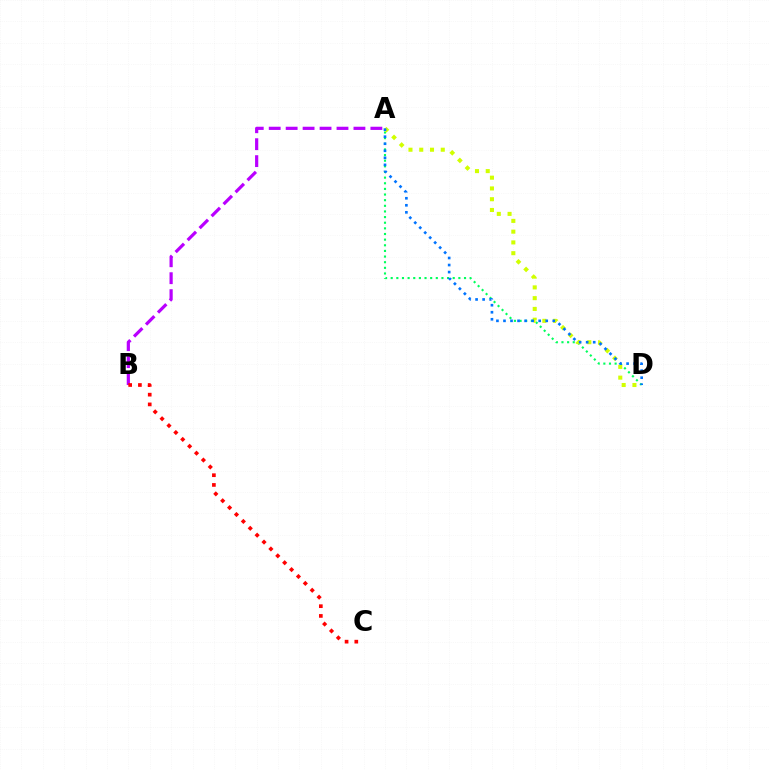{('A', 'B'): [{'color': '#b900ff', 'line_style': 'dashed', 'thickness': 2.3}], ('A', 'D'): [{'color': '#00ff5c', 'line_style': 'dotted', 'thickness': 1.53}, {'color': '#d1ff00', 'line_style': 'dotted', 'thickness': 2.93}, {'color': '#0074ff', 'line_style': 'dotted', 'thickness': 1.91}], ('B', 'C'): [{'color': '#ff0000', 'line_style': 'dotted', 'thickness': 2.65}]}